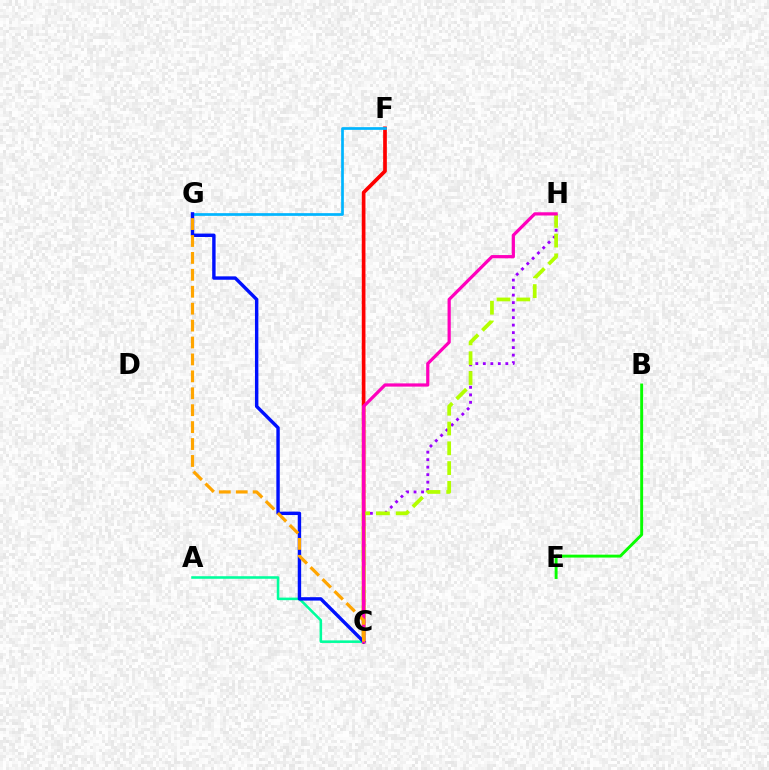{('C', 'F'): [{'color': '#ff0000', 'line_style': 'solid', 'thickness': 2.66}], ('C', 'H'): [{'color': '#9b00ff', 'line_style': 'dotted', 'thickness': 2.04}, {'color': '#b3ff00', 'line_style': 'dashed', 'thickness': 2.69}, {'color': '#ff00bd', 'line_style': 'solid', 'thickness': 2.32}], ('A', 'C'): [{'color': '#00ff9d', 'line_style': 'solid', 'thickness': 1.85}], ('F', 'G'): [{'color': '#00b5ff', 'line_style': 'solid', 'thickness': 1.95}], ('C', 'G'): [{'color': '#0010ff', 'line_style': 'solid', 'thickness': 2.45}, {'color': '#ffa500', 'line_style': 'dashed', 'thickness': 2.3}], ('B', 'E'): [{'color': '#08ff00', 'line_style': 'solid', 'thickness': 2.1}]}